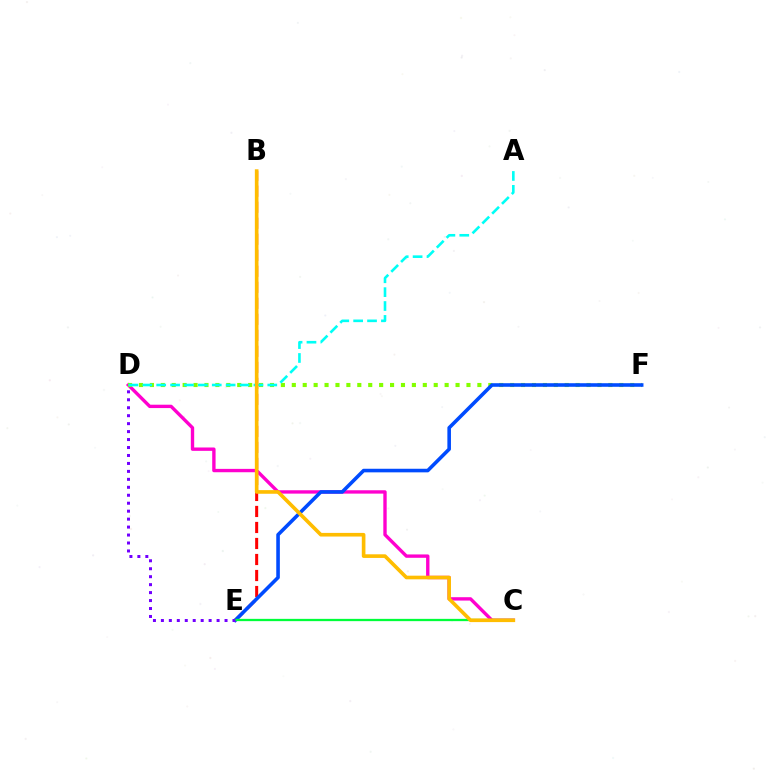{('C', 'D'): [{'color': '#ff00cf', 'line_style': 'solid', 'thickness': 2.42}], ('D', 'F'): [{'color': '#84ff00', 'line_style': 'dotted', 'thickness': 2.97}], ('B', 'E'): [{'color': '#ff0000', 'line_style': 'dashed', 'thickness': 2.18}], ('A', 'D'): [{'color': '#00fff6', 'line_style': 'dashed', 'thickness': 1.89}], ('E', 'F'): [{'color': '#004bff', 'line_style': 'solid', 'thickness': 2.58}], ('C', 'E'): [{'color': '#00ff39', 'line_style': 'solid', 'thickness': 1.65}], ('D', 'E'): [{'color': '#7200ff', 'line_style': 'dotted', 'thickness': 2.16}], ('B', 'C'): [{'color': '#ffbd00', 'line_style': 'solid', 'thickness': 2.62}]}